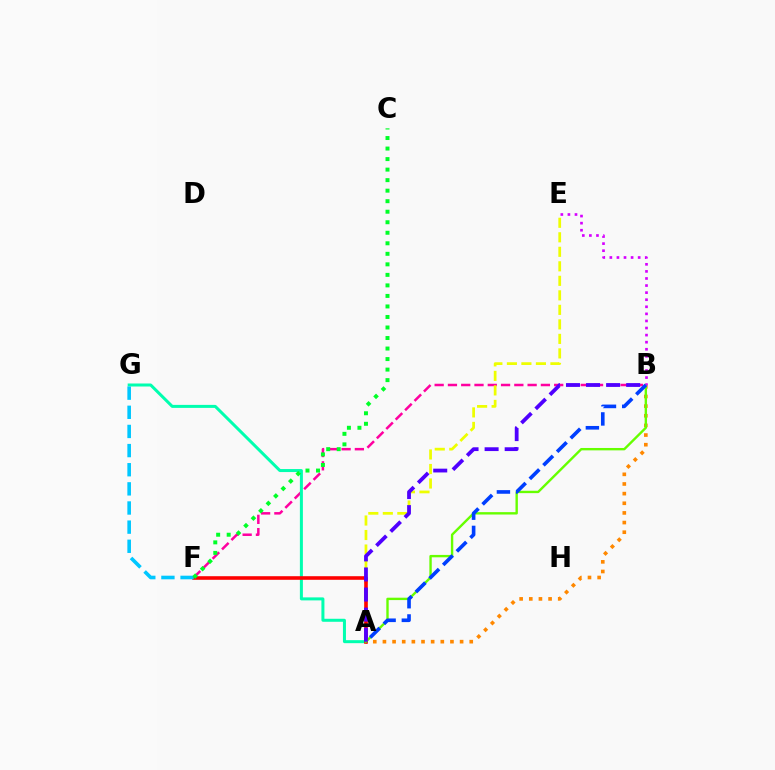{('B', 'F'): [{'color': '#ff00a0', 'line_style': 'dashed', 'thickness': 1.8}], ('A', 'G'): [{'color': '#00ffaf', 'line_style': 'solid', 'thickness': 2.17}], ('A', 'E'): [{'color': '#eeff00', 'line_style': 'dashed', 'thickness': 1.97}], ('A', 'B'): [{'color': '#ff8800', 'line_style': 'dotted', 'thickness': 2.62}, {'color': '#66ff00', 'line_style': 'solid', 'thickness': 1.72}, {'color': '#003fff', 'line_style': 'dashed', 'thickness': 2.61}, {'color': '#4f00ff', 'line_style': 'dashed', 'thickness': 2.73}], ('A', 'F'): [{'color': '#ff0000', 'line_style': 'solid', 'thickness': 2.59}], ('F', 'G'): [{'color': '#00c7ff', 'line_style': 'dashed', 'thickness': 2.6}], ('B', 'E'): [{'color': '#d600ff', 'line_style': 'dotted', 'thickness': 1.92}], ('C', 'F'): [{'color': '#00ff27', 'line_style': 'dotted', 'thickness': 2.86}]}